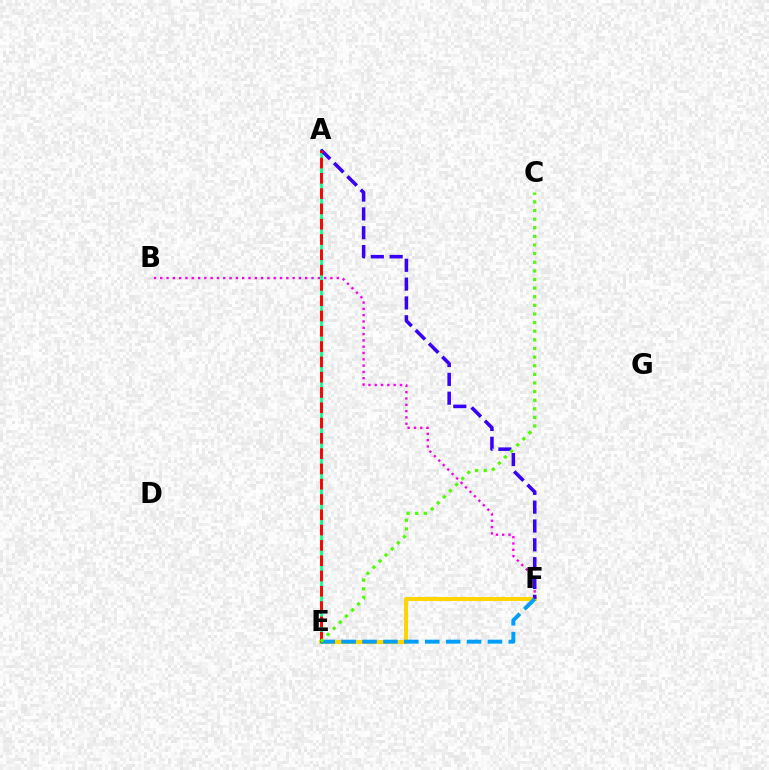{('E', 'F'): [{'color': '#ffd500', 'line_style': 'solid', 'thickness': 2.94}, {'color': '#009eff', 'line_style': 'dashed', 'thickness': 2.84}], ('A', 'E'): [{'color': '#00ff86', 'line_style': 'solid', 'thickness': 1.91}, {'color': '#ff0000', 'line_style': 'dashed', 'thickness': 2.08}], ('B', 'F'): [{'color': '#ff00ed', 'line_style': 'dotted', 'thickness': 1.71}], ('A', 'F'): [{'color': '#3700ff', 'line_style': 'dashed', 'thickness': 2.56}], ('C', 'E'): [{'color': '#4fff00', 'line_style': 'dotted', 'thickness': 2.34}]}